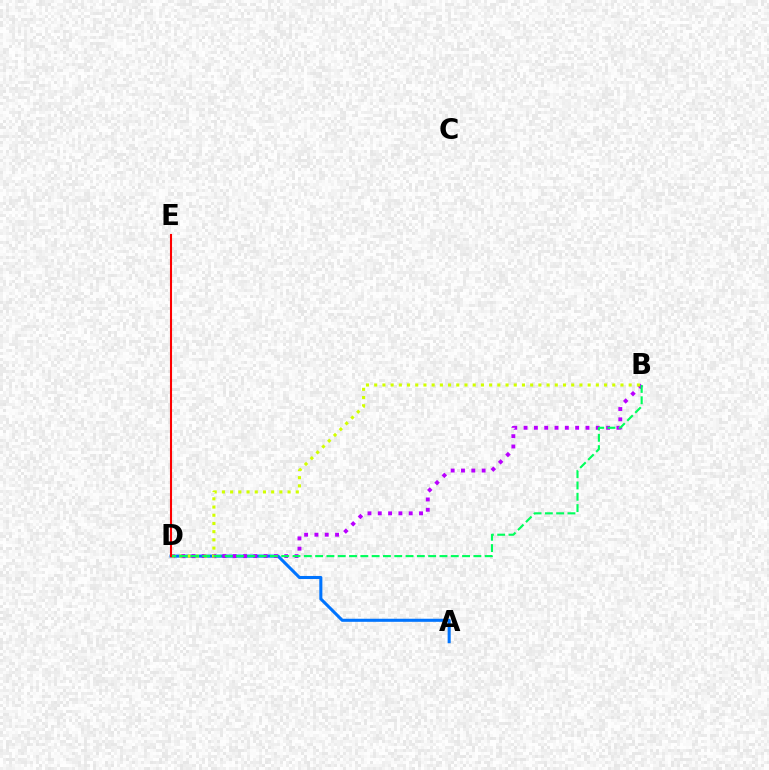{('A', 'D'): [{'color': '#0074ff', 'line_style': 'solid', 'thickness': 2.21}], ('B', 'D'): [{'color': '#b900ff', 'line_style': 'dotted', 'thickness': 2.8}, {'color': '#d1ff00', 'line_style': 'dotted', 'thickness': 2.23}, {'color': '#00ff5c', 'line_style': 'dashed', 'thickness': 1.54}], ('D', 'E'): [{'color': '#ff0000', 'line_style': 'solid', 'thickness': 1.5}]}